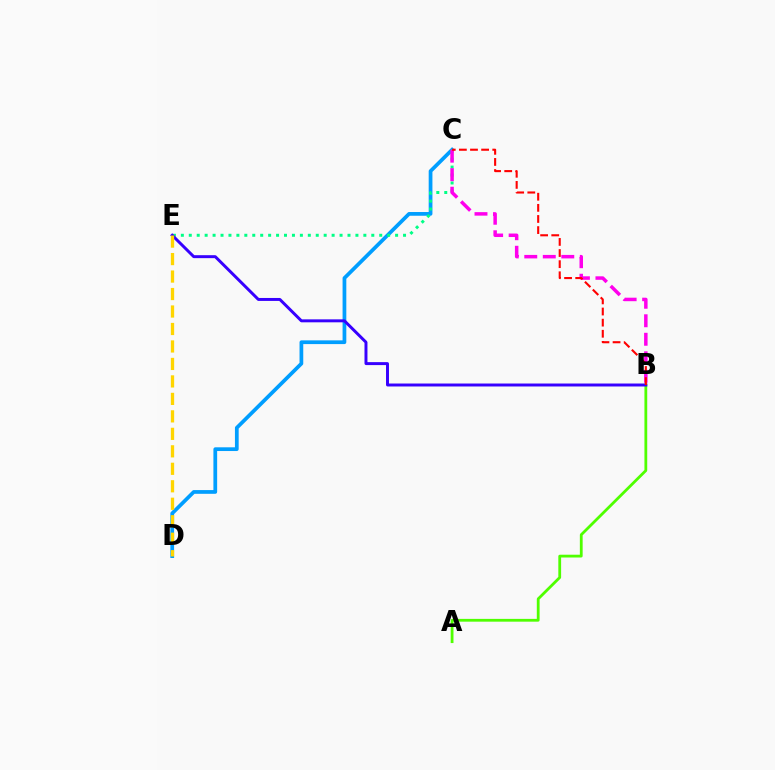{('C', 'D'): [{'color': '#009eff', 'line_style': 'solid', 'thickness': 2.69}], ('C', 'E'): [{'color': '#00ff86', 'line_style': 'dotted', 'thickness': 2.16}], ('B', 'C'): [{'color': '#ff00ed', 'line_style': 'dashed', 'thickness': 2.51}, {'color': '#ff0000', 'line_style': 'dashed', 'thickness': 1.51}], ('A', 'B'): [{'color': '#4fff00', 'line_style': 'solid', 'thickness': 2.01}], ('B', 'E'): [{'color': '#3700ff', 'line_style': 'solid', 'thickness': 2.13}], ('D', 'E'): [{'color': '#ffd500', 'line_style': 'dashed', 'thickness': 2.37}]}